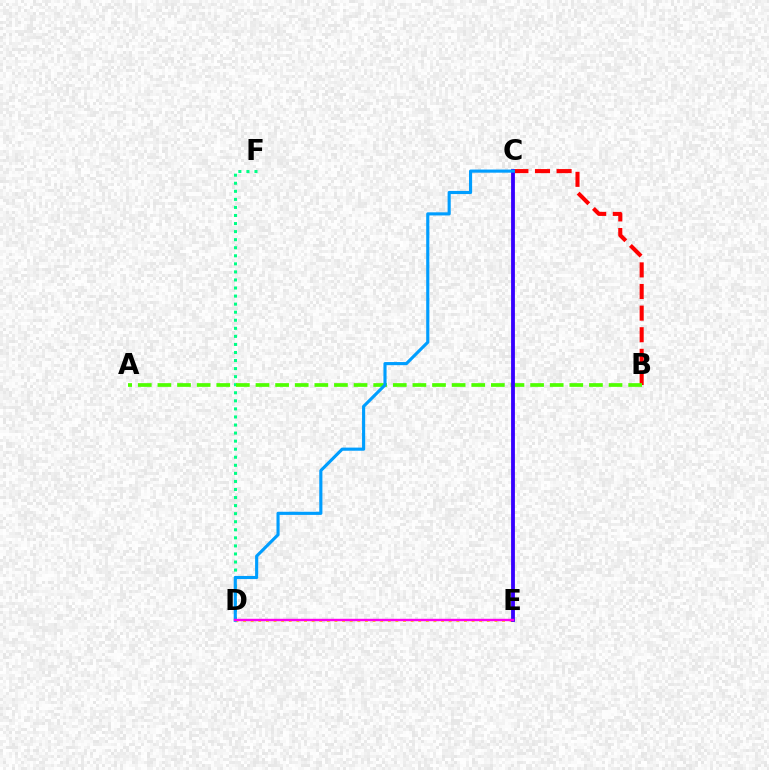{('D', 'F'): [{'color': '#00ff86', 'line_style': 'dotted', 'thickness': 2.19}], ('B', 'C'): [{'color': '#ff0000', 'line_style': 'dashed', 'thickness': 2.94}], ('A', 'B'): [{'color': '#4fff00', 'line_style': 'dashed', 'thickness': 2.66}], ('D', 'E'): [{'color': '#ffd500', 'line_style': 'dotted', 'thickness': 2.07}, {'color': '#ff00ed', 'line_style': 'solid', 'thickness': 1.74}], ('C', 'E'): [{'color': '#3700ff', 'line_style': 'solid', 'thickness': 2.75}], ('C', 'D'): [{'color': '#009eff', 'line_style': 'solid', 'thickness': 2.25}]}